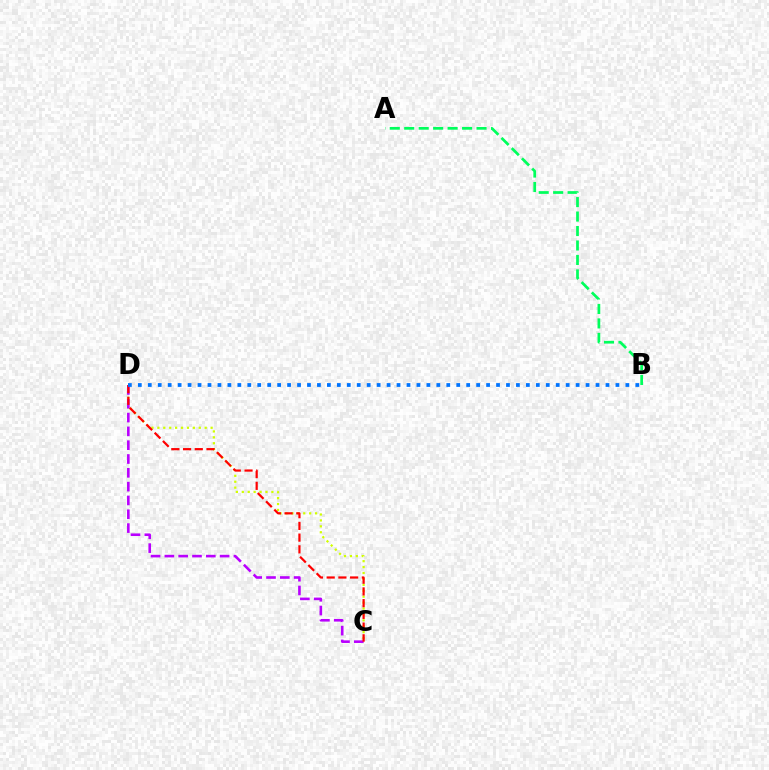{('A', 'B'): [{'color': '#00ff5c', 'line_style': 'dashed', 'thickness': 1.96}], ('C', 'D'): [{'color': '#d1ff00', 'line_style': 'dotted', 'thickness': 1.61}, {'color': '#b900ff', 'line_style': 'dashed', 'thickness': 1.88}, {'color': '#ff0000', 'line_style': 'dashed', 'thickness': 1.59}], ('B', 'D'): [{'color': '#0074ff', 'line_style': 'dotted', 'thickness': 2.7}]}